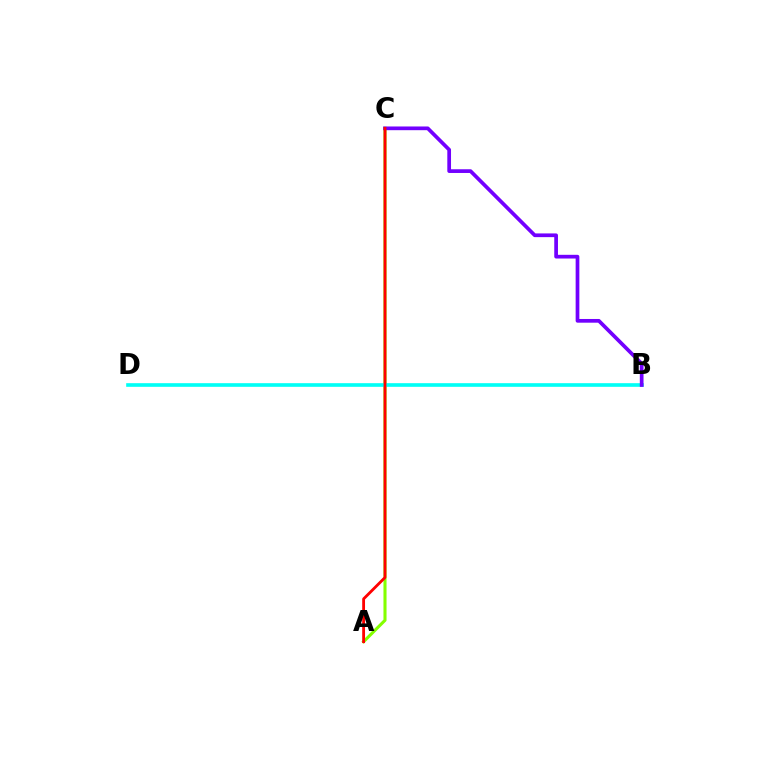{('A', 'C'): [{'color': '#84ff00', 'line_style': 'solid', 'thickness': 2.21}, {'color': '#ff0000', 'line_style': 'solid', 'thickness': 2.03}], ('B', 'D'): [{'color': '#00fff6', 'line_style': 'solid', 'thickness': 2.62}], ('B', 'C'): [{'color': '#7200ff', 'line_style': 'solid', 'thickness': 2.67}]}